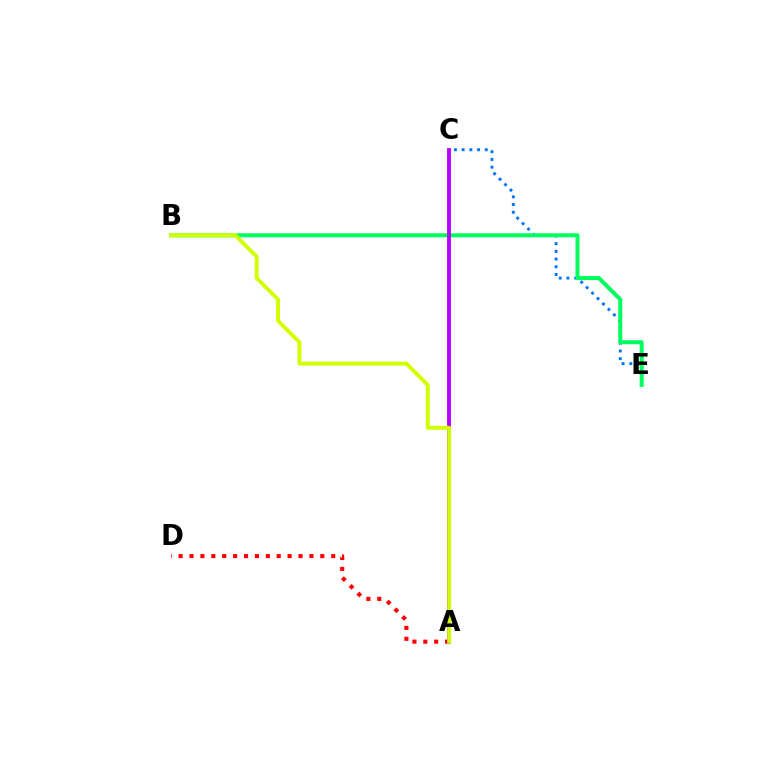{('C', 'E'): [{'color': '#0074ff', 'line_style': 'dotted', 'thickness': 2.09}], ('A', 'D'): [{'color': '#ff0000', 'line_style': 'dotted', 'thickness': 2.96}], ('B', 'E'): [{'color': '#00ff5c', 'line_style': 'solid', 'thickness': 2.88}], ('A', 'C'): [{'color': '#b900ff', 'line_style': 'solid', 'thickness': 2.76}], ('A', 'B'): [{'color': '#d1ff00', 'line_style': 'solid', 'thickness': 2.81}]}